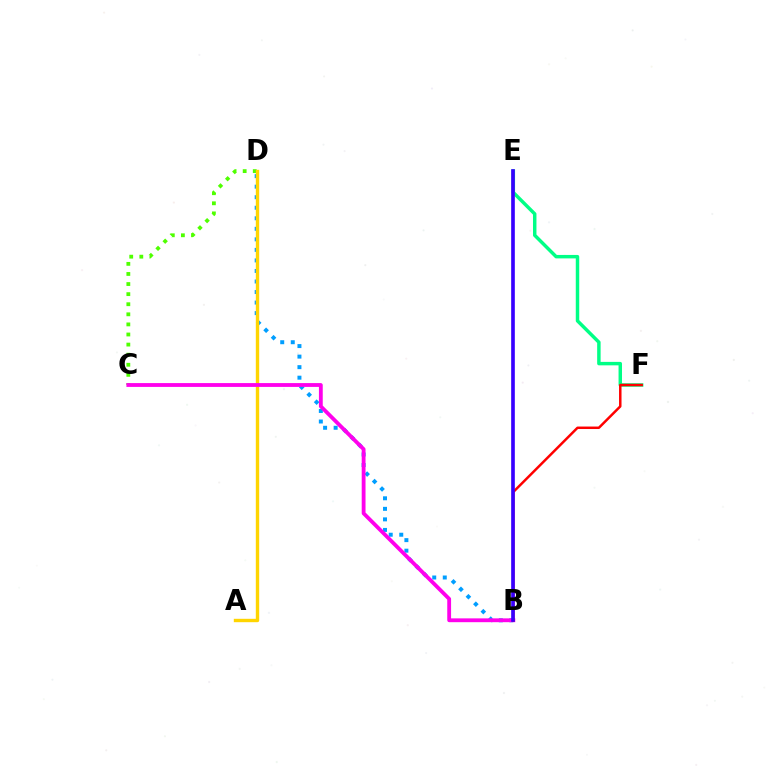{('E', 'F'): [{'color': '#00ff86', 'line_style': 'solid', 'thickness': 2.49}], ('C', 'D'): [{'color': '#4fff00', 'line_style': 'dotted', 'thickness': 2.74}], ('B', 'D'): [{'color': '#009eff', 'line_style': 'dotted', 'thickness': 2.86}], ('A', 'D'): [{'color': '#ffd500', 'line_style': 'solid', 'thickness': 2.44}], ('B', 'C'): [{'color': '#ff00ed', 'line_style': 'solid', 'thickness': 2.75}], ('B', 'F'): [{'color': '#ff0000', 'line_style': 'solid', 'thickness': 1.79}], ('B', 'E'): [{'color': '#3700ff', 'line_style': 'solid', 'thickness': 2.63}]}